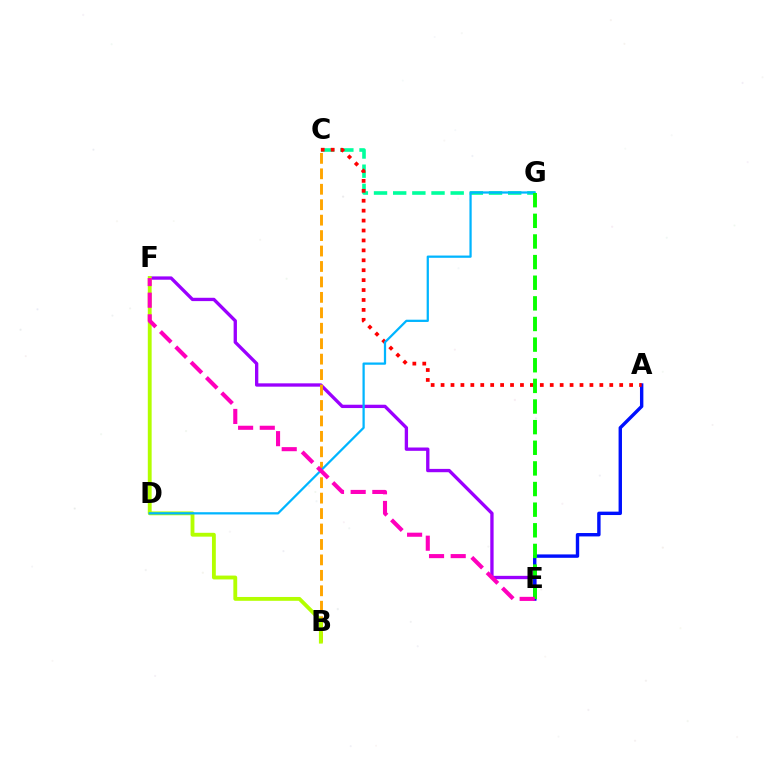{('E', 'F'): [{'color': '#9b00ff', 'line_style': 'solid', 'thickness': 2.39}, {'color': '#ff00bd', 'line_style': 'dashed', 'thickness': 2.94}], ('B', 'C'): [{'color': '#ffa500', 'line_style': 'dashed', 'thickness': 2.1}], ('B', 'F'): [{'color': '#b3ff00', 'line_style': 'solid', 'thickness': 2.77}], ('A', 'E'): [{'color': '#0010ff', 'line_style': 'solid', 'thickness': 2.45}], ('C', 'G'): [{'color': '#00ff9d', 'line_style': 'dashed', 'thickness': 2.6}], ('A', 'C'): [{'color': '#ff0000', 'line_style': 'dotted', 'thickness': 2.7}], ('D', 'G'): [{'color': '#00b5ff', 'line_style': 'solid', 'thickness': 1.62}], ('E', 'G'): [{'color': '#08ff00', 'line_style': 'dashed', 'thickness': 2.8}]}